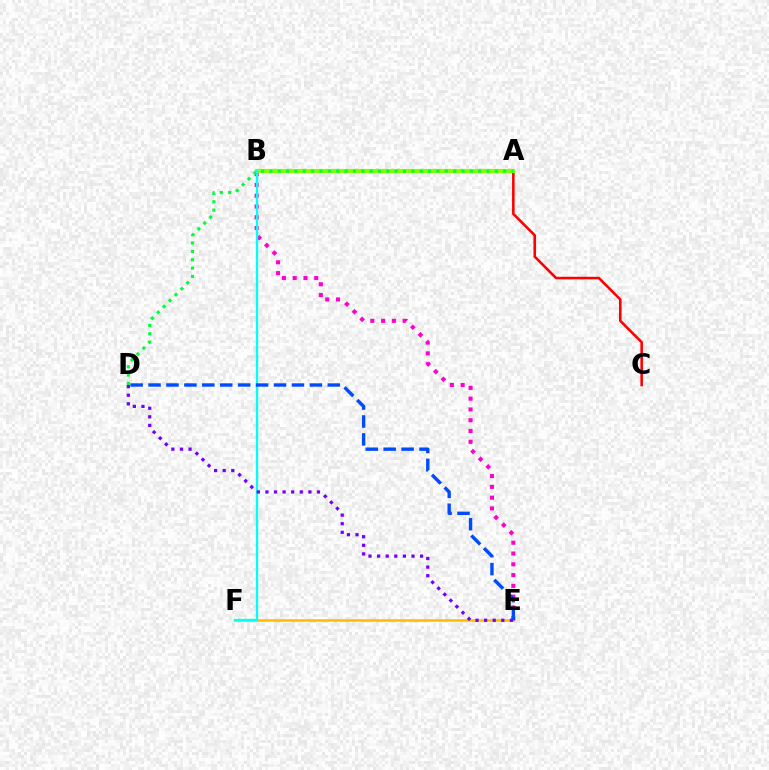{('E', 'F'): [{'color': '#ffbd00', 'line_style': 'solid', 'thickness': 1.84}], ('A', 'C'): [{'color': '#ff0000', 'line_style': 'solid', 'thickness': 1.86}], ('B', 'E'): [{'color': '#ff00cf', 'line_style': 'dotted', 'thickness': 2.93}], ('A', 'B'): [{'color': '#84ff00', 'line_style': 'solid', 'thickness': 2.99}], ('A', 'D'): [{'color': '#00ff39', 'line_style': 'dotted', 'thickness': 2.27}], ('B', 'F'): [{'color': '#00fff6', 'line_style': 'solid', 'thickness': 1.68}], ('D', 'E'): [{'color': '#7200ff', 'line_style': 'dotted', 'thickness': 2.34}, {'color': '#004bff', 'line_style': 'dashed', 'thickness': 2.43}]}